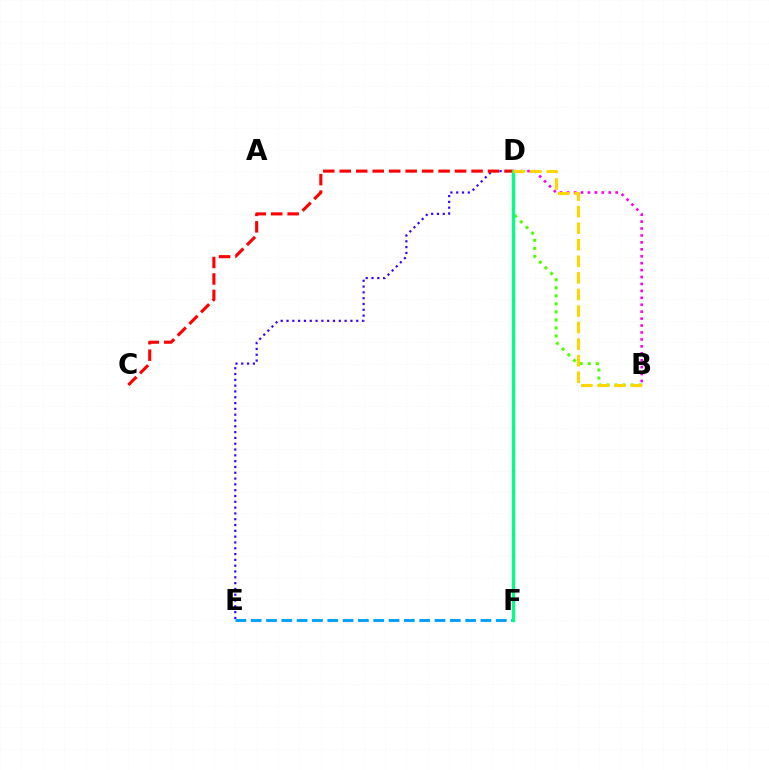{('D', 'E'): [{'color': '#3700ff', 'line_style': 'dotted', 'thickness': 1.58}], ('B', 'D'): [{'color': '#4fff00', 'line_style': 'dotted', 'thickness': 2.18}, {'color': '#ff00ed', 'line_style': 'dotted', 'thickness': 1.88}, {'color': '#ffd500', 'line_style': 'dashed', 'thickness': 2.25}], ('E', 'F'): [{'color': '#009eff', 'line_style': 'dashed', 'thickness': 2.08}], ('C', 'D'): [{'color': '#ff0000', 'line_style': 'dashed', 'thickness': 2.24}], ('D', 'F'): [{'color': '#00ff86', 'line_style': 'solid', 'thickness': 2.38}]}